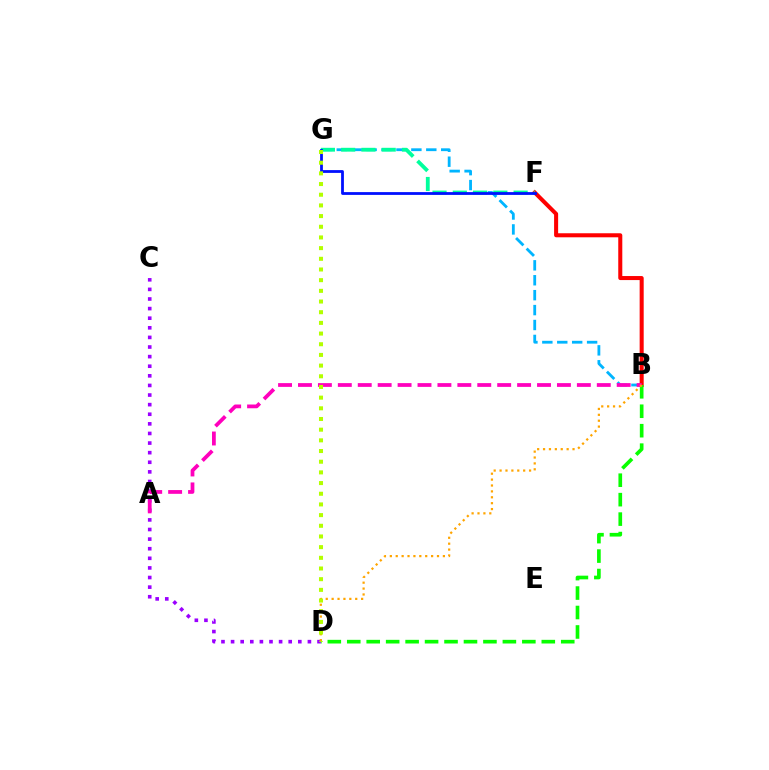{('B', 'G'): [{'color': '#00b5ff', 'line_style': 'dashed', 'thickness': 2.03}], ('B', 'F'): [{'color': '#ff0000', 'line_style': 'solid', 'thickness': 2.91}], ('F', 'G'): [{'color': '#00ff9d', 'line_style': 'dashed', 'thickness': 2.75}, {'color': '#0010ff', 'line_style': 'solid', 'thickness': 2.01}], ('B', 'D'): [{'color': '#08ff00', 'line_style': 'dashed', 'thickness': 2.64}, {'color': '#ffa500', 'line_style': 'dotted', 'thickness': 1.6}], ('C', 'D'): [{'color': '#9b00ff', 'line_style': 'dotted', 'thickness': 2.61}], ('A', 'B'): [{'color': '#ff00bd', 'line_style': 'dashed', 'thickness': 2.71}], ('D', 'G'): [{'color': '#b3ff00', 'line_style': 'dotted', 'thickness': 2.9}]}